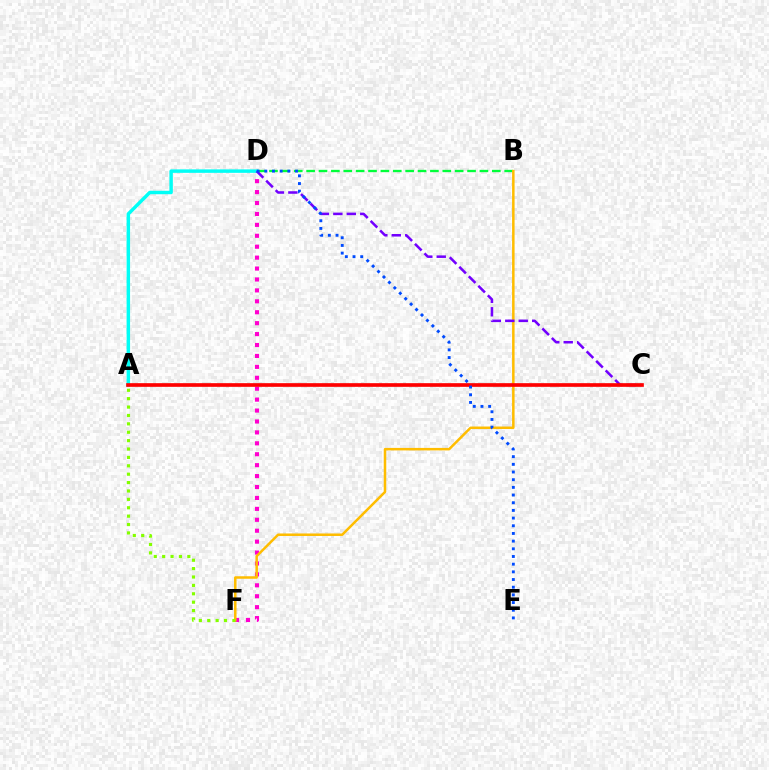{('D', 'F'): [{'color': '#ff00cf', 'line_style': 'dotted', 'thickness': 2.97}], ('B', 'D'): [{'color': '#00ff39', 'line_style': 'dashed', 'thickness': 1.68}], ('B', 'F'): [{'color': '#ffbd00', 'line_style': 'solid', 'thickness': 1.81}], ('A', 'F'): [{'color': '#84ff00', 'line_style': 'dotted', 'thickness': 2.28}], ('A', 'D'): [{'color': '#00fff6', 'line_style': 'solid', 'thickness': 2.49}], ('C', 'D'): [{'color': '#7200ff', 'line_style': 'dashed', 'thickness': 1.83}], ('A', 'C'): [{'color': '#ff0000', 'line_style': 'solid', 'thickness': 2.64}], ('D', 'E'): [{'color': '#004bff', 'line_style': 'dotted', 'thickness': 2.09}]}